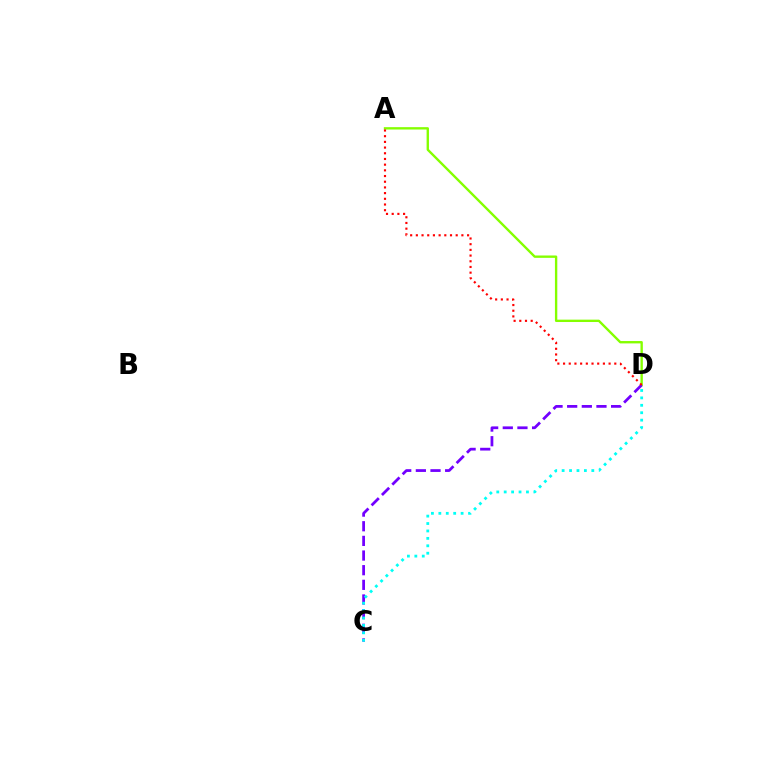{('A', 'D'): [{'color': '#84ff00', 'line_style': 'solid', 'thickness': 1.7}, {'color': '#ff0000', 'line_style': 'dotted', 'thickness': 1.55}], ('C', 'D'): [{'color': '#7200ff', 'line_style': 'dashed', 'thickness': 1.99}, {'color': '#00fff6', 'line_style': 'dotted', 'thickness': 2.02}]}